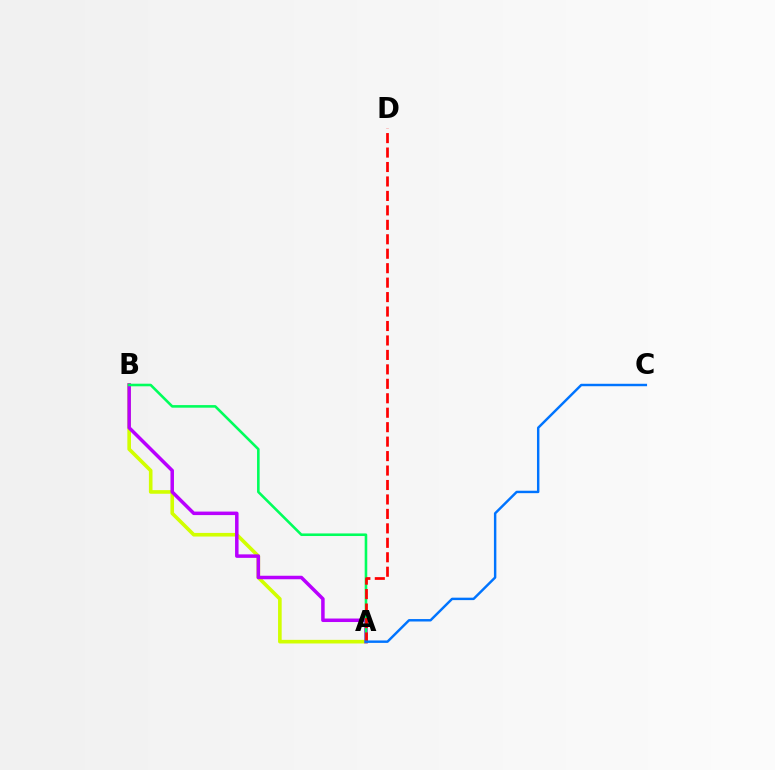{('A', 'B'): [{'color': '#d1ff00', 'line_style': 'solid', 'thickness': 2.61}, {'color': '#b900ff', 'line_style': 'solid', 'thickness': 2.52}, {'color': '#00ff5c', 'line_style': 'solid', 'thickness': 1.86}], ('A', 'D'): [{'color': '#ff0000', 'line_style': 'dashed', 'thickness': 1.96}], ('A', 'C'): [{'color': '#0074ff', 'line_style': 'solid', 'thickness': 1.76}]}